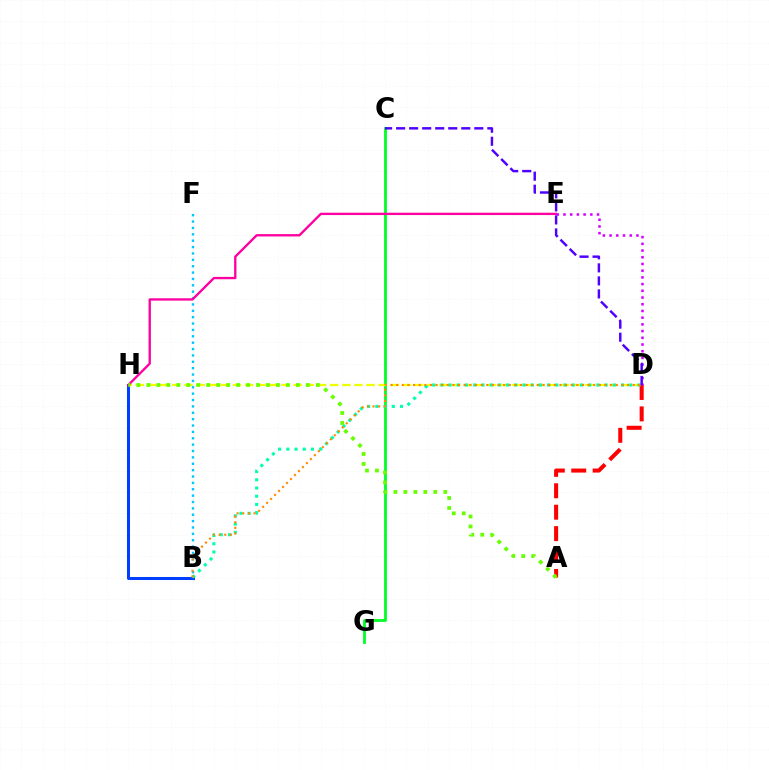{('C', 'G'): [{'color': '#00ff27', 'line_style': 'solid', 'thickness': 2.03}], ('D', 'H'): [{'color': '#eeff00', 'line_style': 'dashed', 'thickness': 1.65}], ('A', 'D'): [{'color': '#ff0000', 'line_style': 'dashed', 'thickness': 2.91}], ('B', 'H'): [{'color': '#003fff', 'line_style': 'solid', 'thickness': 2.17}], ('B', 'F'): [{'color': '#00c7ff', 'line_style': 'dotted', 'thickness': 1.73}], ('B', 'D'): [{'color': '#00ffaf', 'line_style': 'dotted', 'thickness': 2.23}, {'color': '#ff8800', 'line_style': 'dotted', 'thickness': 1.53}], ('E', 'H'): [{'color': '#ff00a0', 'line_style': 'solid', 'thickness': 1.68}], ('D', 'E'): [{'color': '#d600ff', 'line_style': 'dotted', 'thickness': 1.82}], ('C', 'D'): [{'color': '#4f00ff', 'line_style': 'dashed', 'thickness': 1.77}], ('A', 'H'): [{'color': '#66ff00', 'line_style': 'dotted', 'thickness': 2.71}]}